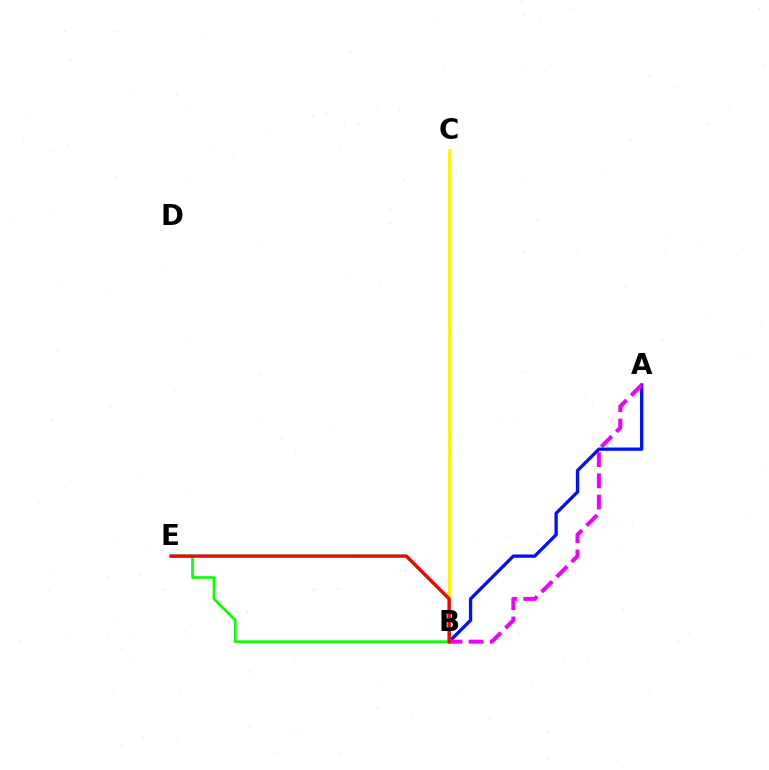{('B', 'C'): [{'color': '#fcf500', 'line_style': 'solid', 'thickness': 2.1}], ('A', 'B'): [{'color': '#0010ff', 'line_style': 'solid', 'thickness': 2.38}, {'color': '#ee00ff', 'line_style': 'dashed', 'thickness': 2.88}], ('B', 'E'): [{'color': '#00fff6', 'line_style': 'solid', 'thickness': 2.3}, {'color': '#08ff00', 'line_style': 'solid', 'thickness': 1.89}, {'color': '#ff0000', 'line_style': 'solid', 'thickness': 2.38}]}